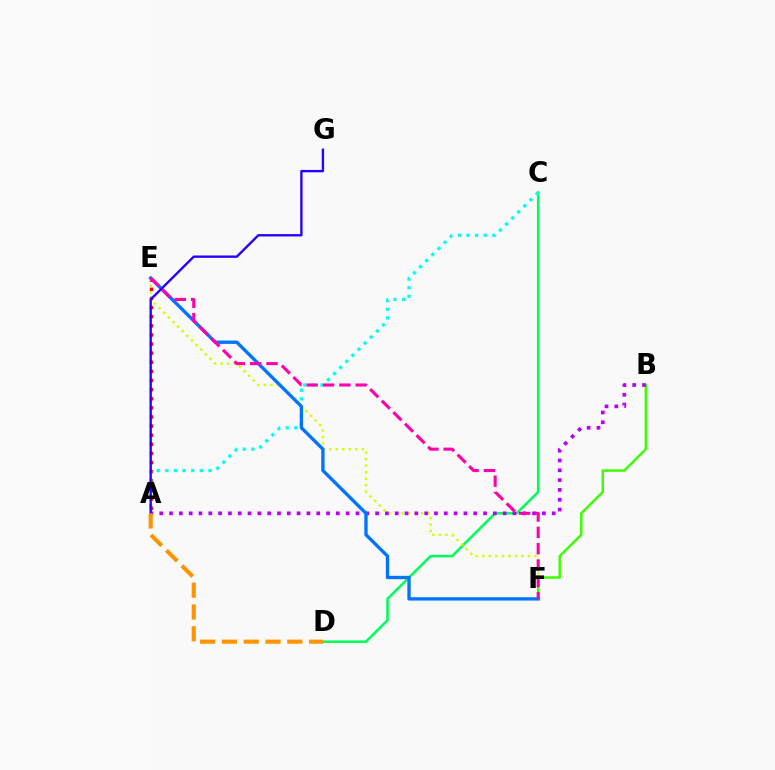{('C', 'D'): [{'color': '#00ff5c', 'line_style': 'solid', 'thickness': 1.85}], ('A', 'E'): [{'color': '#ff0000', 'line_style': 'dotted', 'thickness': 2.48}], ('E', 'F'): [{'color': '#d1ff00', 'line_style': 'dotted', 'thickness': 1.77}, {'color': '#0074ff', 'line_style': 'solid', 'thickness': 2.41}, {'color': '#ff00ac', 'line_style': 'dashed', 'thickness': 2.22}], ('A', 'C'): [{'color': '#00fff6', 'line_style': 'dotted', 'thickness': 2.34}], ('B', 'F'): [{'color': '#3dff00', 'line_style': 'solid', 'thickness': 1.78}], ('A', 'B'): [{'color': '#b900ff', 'line_style': 'dotted', 'thickness': 2.67}], ('A', 'G'): [{'color': '#2500ff', 'line_style': 'solid', 'thickness': 1.69}], ('A', 'D'): [{'color': '#ff9400', 'line_style': 'dashed', 'thickness': 2.96}]}